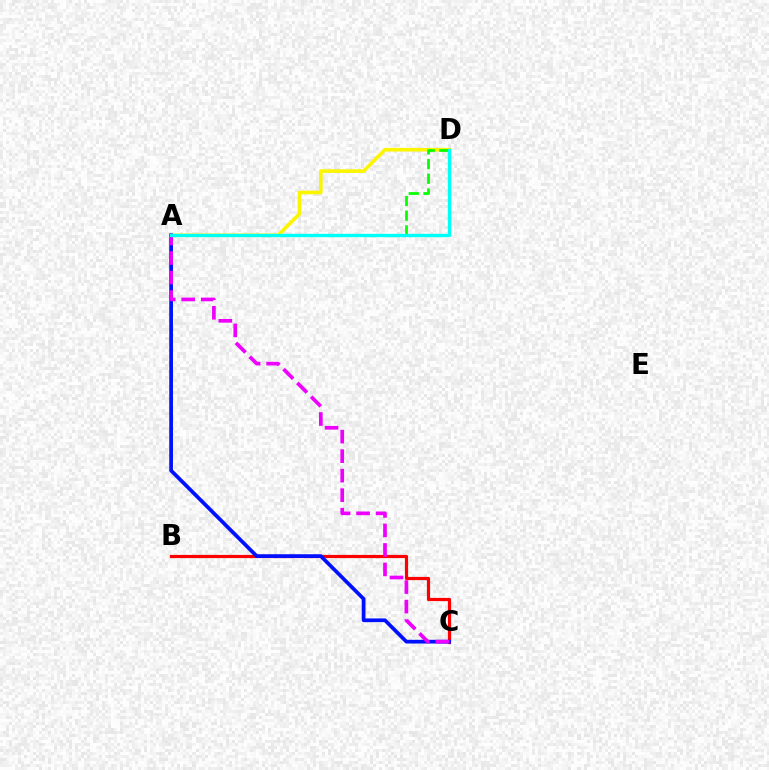{('B', 'C'): [{'color': '#ff0000', 'line_style': 'solid', 'thickness': 2.3}], ('A', 'D'): [{'color': '#fcf500', 'line_style': 'solid', 'thickness': 2.61}, {'color': '#08ff00', 'line_style': 'dashed', 'thickness': 2.0}, {'color': '#00fff6', 'line_style': 'solid', 'thickness': 2.42}], ('A', 'C'): [{'color': '#0010ff', 'line_style': 'solid', 'thickness': 2.68}, {'color': '#ee00ff', 'line_style': 'dashed', 'thickness': 2.65}]}